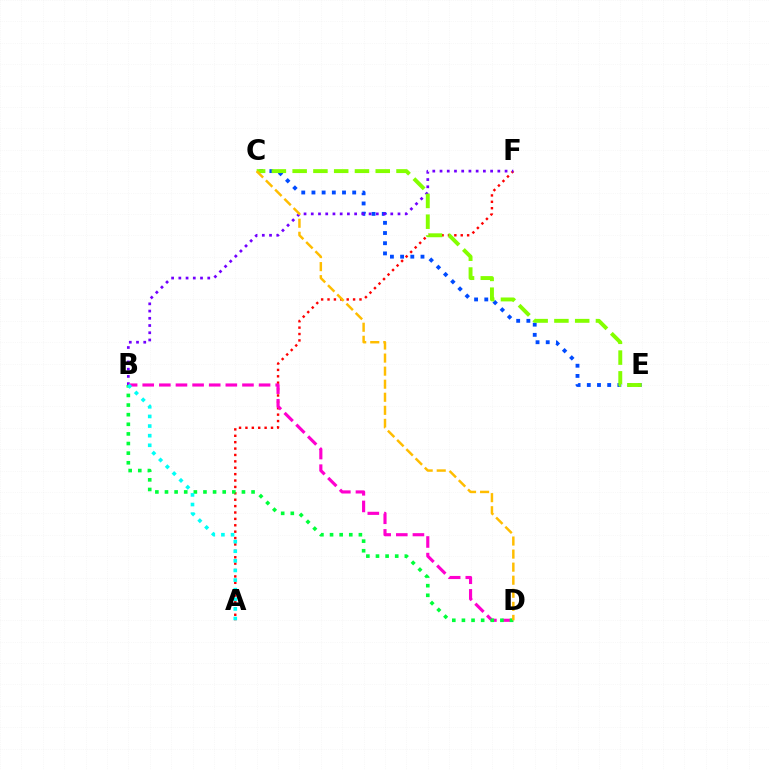{('C', 'E'): [{'color': '#004bff', 'line_style': 'dotted', 'thickness': 2.77}, {'color': '#84ff00', 'line_style': 'dashed', 'thickness': 2.82}], ('A', 'F'): [{'color': '#ff0000', 'line_style': 'dotted', 'thickness': 1.74}], ('B', 'F'): [{'color': '#7200ff', 'line_style': 'dotted', 'thickness': 1.96}], ('B', 'D'): [{'color': '#ff00cf', 'line_style': 'dashed', 'thickness': 2.26}, {'color': '#00ff39', 'line_style': 'dotted', 'thickness': 2.61}], ('A', 'B'): [{'color': '#00fff6', 'line_style': 'dotted', 'thickness': 2.61}], ('C', 'D'): [{'color': '#ffbd00', 'line_style': 'dashed', 'thickness': 1.77}]}